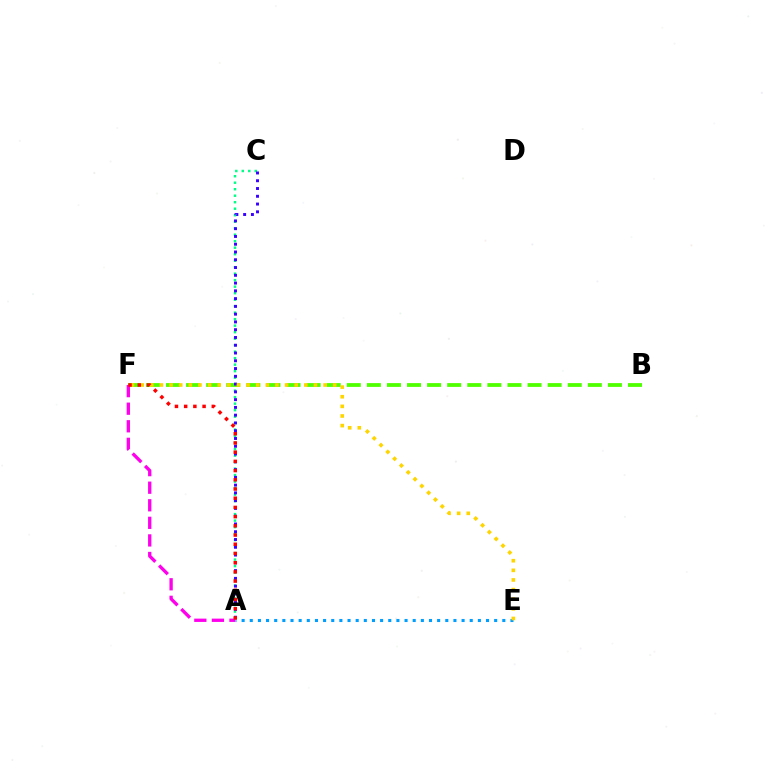{('A', 'C'): [{'color': '#00ff86', 'line_style': 'dotted', 'thickness': 1.77}, {'color': '#3700ff', 'line_style': 'dotted', 'thickness': 2.11}], ('B', 'F'): [{'color': '#4fff00', 'line_style': 'dashed', 'thickness': 2.73}], ('A', 'E'): [{'color': '#009eff', 'line_style': 'dotted', 'thickness': 2.21}], ('E', 'F'): [{'color': '#ffd500', 'line_style': 'dotted', 'thickness': 2.62}], ('A', 'F'): [{'color': '#ff00ed', 'line_style': 'dashed', 'thickness': 2.39}, {'color': '#ff0000', 'line_style': 'dotted', 'thickness': 2.5}]}